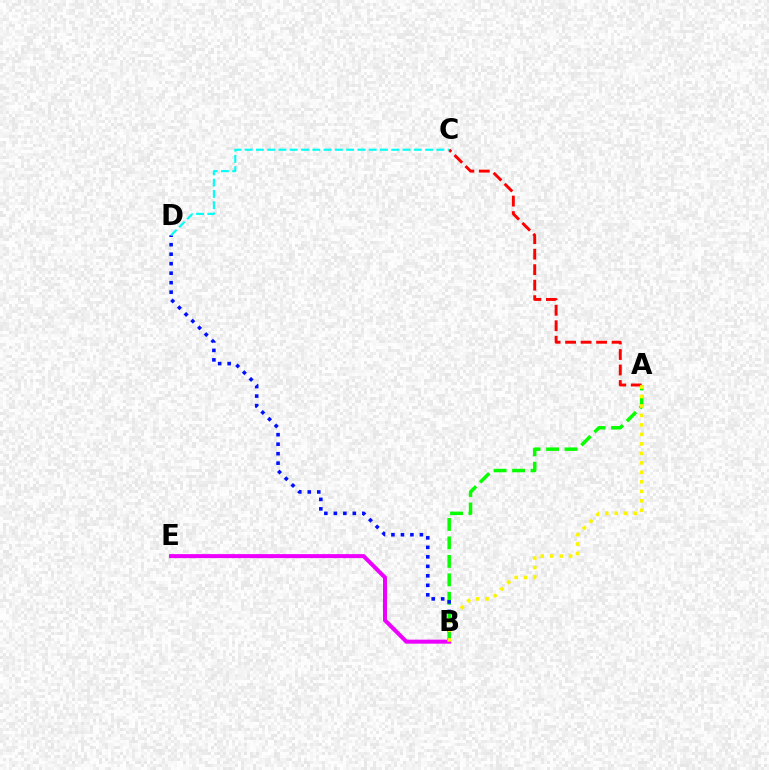{('A', 'B'): [{'color': '#08ff00', 'line_style': 'dashed', 'thickness': 2.51}, {'color': '#fcf500', 'line_style': 'dotted', 'thickness': 2.58}], ('B', 'D'): [{'color': '#0010ff', 'line_style': 'dotted', 'thickness': 2.58}], ('A', 'C'): [{'color': '#ff0000', 'line_style': 'dashed', 'thickness': 2.1}], ('B', 'E'): [{'color': '#ee00ff', 'line_style': 'solid', 'thickness': 2.89}], ('C', 'D'): [{'color': '#00fff6', 'line_style': 'dashed', 'thickness': 1.53}]}